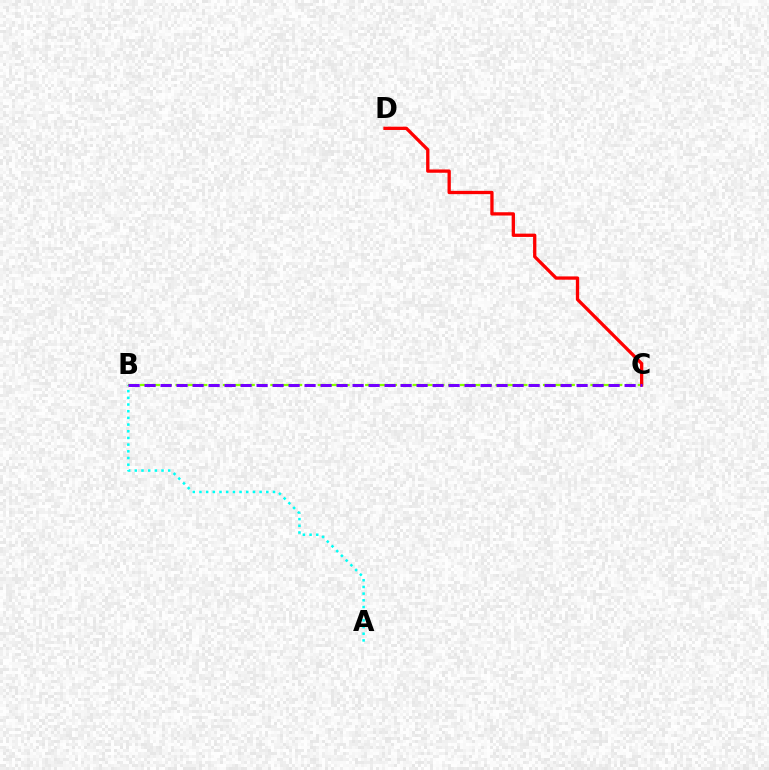{('A', 'B'): [{'color': '#00fff6', 'line_style': 'dotted', 'thickness': 1.82}], ('B', 'C'): [{'color': '#84ff00', 'line_style': 'dashed', 'thickness': 1.61}, {'color': '#7200ff', 'line_style': 'dashed', 'thickness': 2.17}], ('C', 'D'): [{'color': '#ff0000', 'line_style': 'solid', 'thickness': 2.37}]}